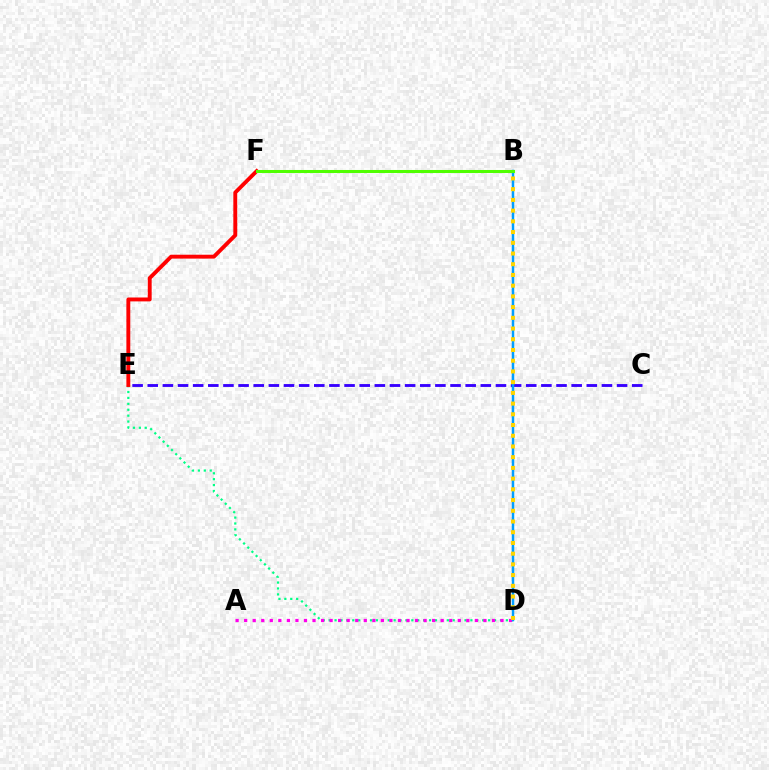{('D', 'E'): [{'color': '#00ff86', 'line_style': 'dotted', 'thickness': 1.6}], ('C', 'E'): [{'color': '#3700ff', 'line_style': 'dashed', 'thickness': 2.06}], ('A', 'D'): [{'color': '#ff00ed', 'line_style': 'dotted', 'thickness': 2.32}], ('B', 'D'): [{'color': '#009eff', 'line_style': 'solid', 'thickness': 1.78}, {'color': '#ffd500', 'line_style': 'dotted', 'thickness': 2.91}], ('E', 'F'): [{'color': '#ff0000', 'line_style': 'solid', 'thickness': 2.8}], ('B', 'F'): [{'color': '#4fff00', 'line_style': 'solid', 'thickness': 2.19}]}